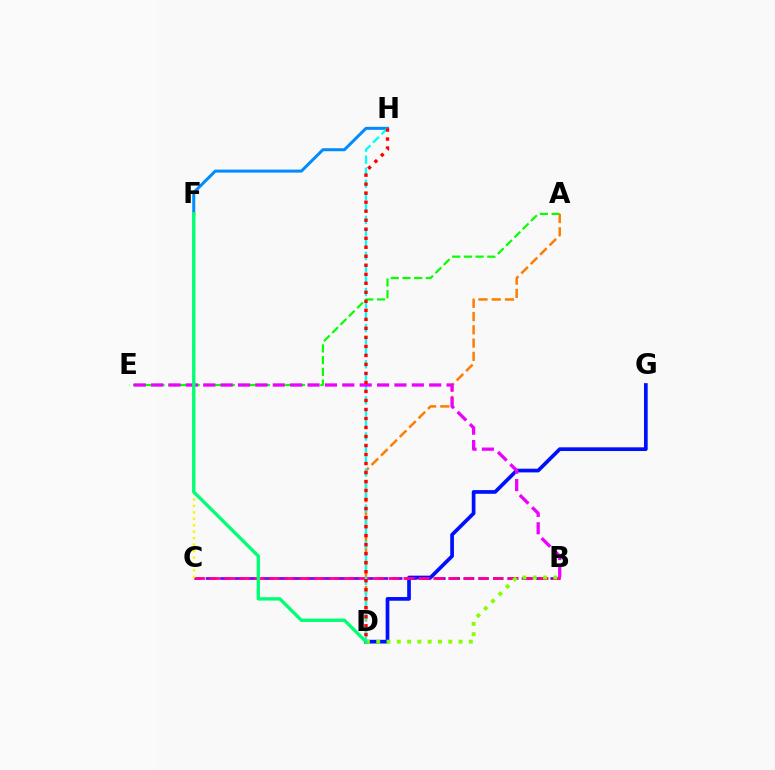{('A', 'E'): [{'color': '#08ff00', 'line_style': 'dashed', 'thickness': 1.59}], ('D', 'G'): [{'color': '#0010ff', 'line_style': 'solid', 'thickness': 2.67}], ('B', 'C'): [{'color': '#7200ff', 'line_style': 'dashed', 'thickness': 1.95}, {'color': '#ff0094', 'line_style': 'dashed', 'thickness': 2.03}], ('A', 'D'): [{'color': '#ff7c00', 'line_style': 'dashed', 'thickness': 1.8}], ('C', 'F'): [{'color': '#fcf500', 'line_style': 'dotted', 'thickness': 1.75}], ('F', 'H'): [{'color': '#008cff', 'line_style': 'solid', 'thickness': 2.17}], ('D', 'H'): [{'color': '#00fff6', 'line_style': 'dashed', 'thickness': 1.63}, {'color': '#ff0000', 'line_style': 'dotted', 'thickness': 2.45}], ('B', 'D'): [{'color': '#84ff00', 'line_style': 'dotted', 'thickness': 2.8}], ('B', 'E'): [{'color': '#ee00ff', 'line_style': 'dashed', 'thickness': 2.36}], ('D', 'F'): [{'color': '#00ff74', 'line_style': 'solid', 'thickness': 2.41}]}